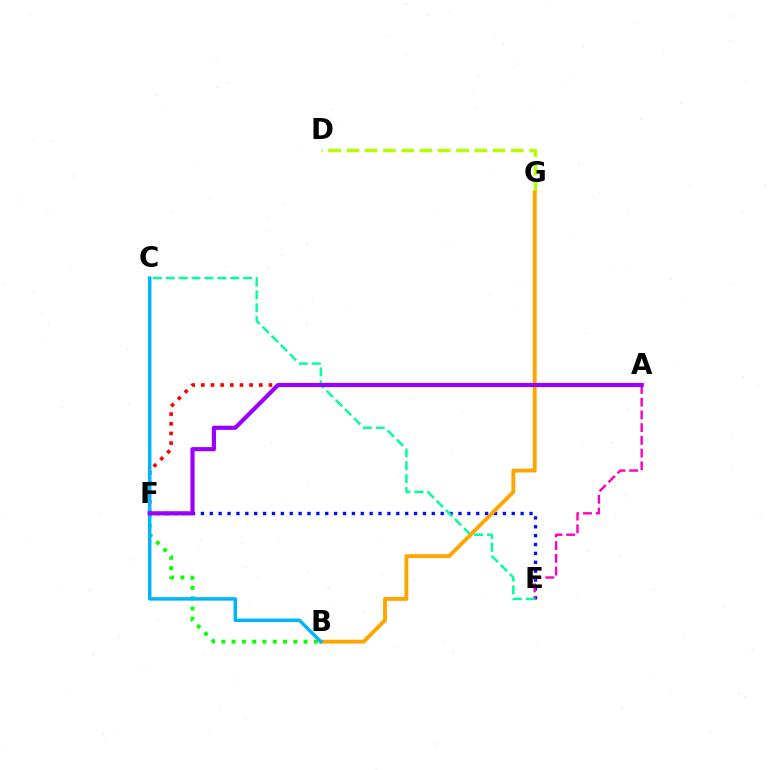{('E', 'F'): [{'color': '#0010ff', 'line_style': 'dotted', 'thickness': 2.41}], ('D', 'G'): [{'color': '#b3ff00', 'line_style': 'dashed', 'thickness': 2.48}], ('A', 'E'): [{'color': '#ff00bd', 'line_style': 'dashed', 'thickness': 1.73}], ('C', 'E'): [{'color': '#00ff9d', 'line_style': 'dashed', 'thickness': 1.75}], ('B', 'F'): [{'color': '#08ff00', 'line_style': 'dotted', 'thickness': 2.8}], ('B', 'G'): [{'color': '#ffa500', 'line_style': 'solid', 'thickness': 2.79}], ('A', 'F'): [{'color': '#ff0000', 'line_style': 'dotted', 'thickness': 2.62}, {'color': '#9b00ff', 'line_style': 'solid', 'thickness': 3.0}], ('B', 'C'): [{'color': '#00b5ff', 'line_style': 'solid', 'thickness': 2.5}]}